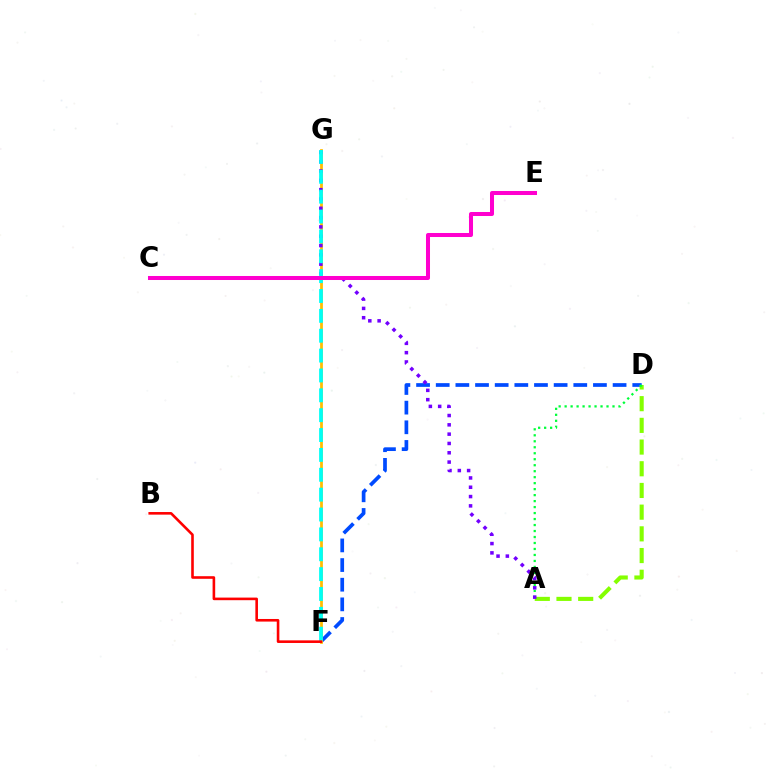{('D', 'F'): [{'color': '#004bff', 'line_style': 'dashed', 'thickness': 2.67}], ('F', 'G'): [{'color': '#ffbd00', 'line_style': 'solid', 'thickness': 1.98}, {'color': '#00fff6', 'line_style': 'dashed', 'thickness': 2.7}], ('A', 'D'): [{'color': '#84ff00', 'line_style': 'dashed', 'thickness': 2.95}, {'color': '#00ff39', 'line_style': 'dotted', 'thickness': 1.63}], ('A', 'G'): [{'color': '#7200ff', 'line_style': 'dotted', 'thickness': 2.53}], ('C', 'E'): [{'color': '#ff00cf', 'line_style': 'solid', 'thickness': 2.89}], ('B', 'F'): [{'color': '#ff0000', 'line_style': 'solid', 'thickness': 1.88}]}